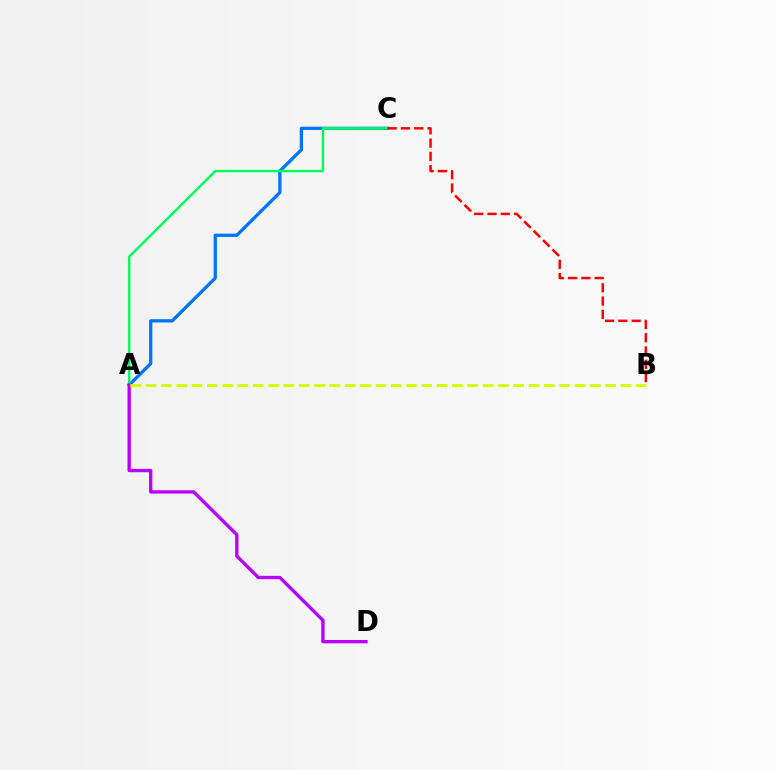{('A', 'C'): [{'color': '#0074ff', 'line_style': 'solid', 'thickness': 2.36}, {'color': '#00ff5c', 'line_style': 'solid', 'thickness': 1.77}], ('B', 'C'): [{'color': '#ff0000', 'line_style': 'dashed', 'thickness': 1.81}], ('A', 'D'): [{'color': '#b900ff', 'line_style': 'solid', 'thickness': 2.4}], ('A', 'B'): [{'color': '#d1ff00', 'line_style': 'dashed', 'thickness': 2.08}]}